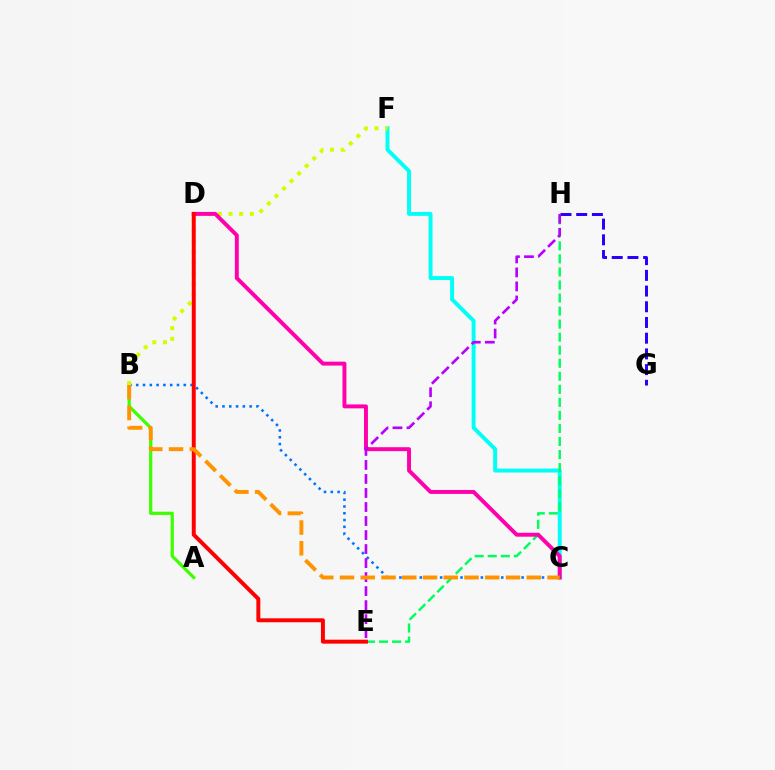{('C', 'F'): [{'color': '#00fff6', 'line_style': 'solid', 'thickness': 2.84}], ('G', 'H'): [{'color': '#2500ff', 'line_style': 'dashed', 'thickness': 2.13}], ('A', 'B'): [{'color': '#3dff00', 'line_style': 'solid', 'thickness': 2.32}], ('E', 'H'): [{'color': '#00ff5c', 'line_style': 'dashed', 'thickness': 1.77}, {'color': '#b900ff', 'line_style': 'dashed', 'thickness': 1.9}], ('B', 'C'): [{'color': '#0074ff', 'line_style': 'dotted', 'thickness': 1.84}, {'color': '#ff9400', 'line_style': 'dashed', 'thickness': 2.82}], ('B', 'F'): [{'color': '#d1ff00', 'line_style': 'dotted', 'thickness': 2.9}], ('C', 'D'): [{'color': '#ff00ac', 'line_style': 'solid', 'thickness': 2.83}], ('D', 'E'): [{'color': '#ff0000', 'line_style': 'solid', 'thickness': 2.84}]}